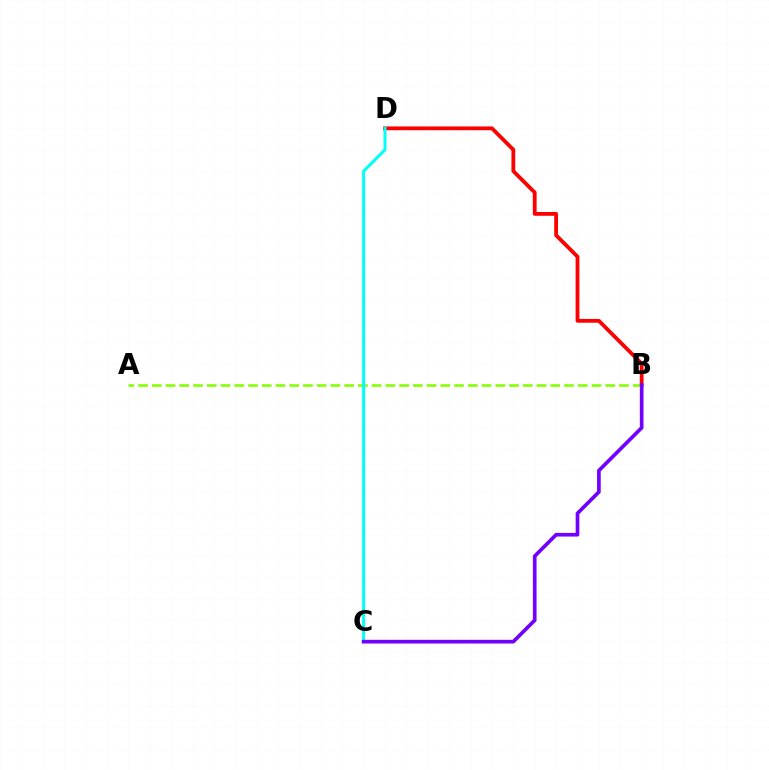{('B', 'D'): [{'color': '#ff0000', 'line_style': 'solid', 'thickness': 2.73}], ('A', 'B'): [{'color': '#84ff00', 'line_style': 'dashed', 'thickness': 1.87}], ('C', 'D'): [{'color': '#00fff6', 'line_style': 'solid', 'thickness': 2.17}], ('B', 'C'): [{'color': '#7200ff', 'line_style': 'solid', 'thickness': 2.64}]}